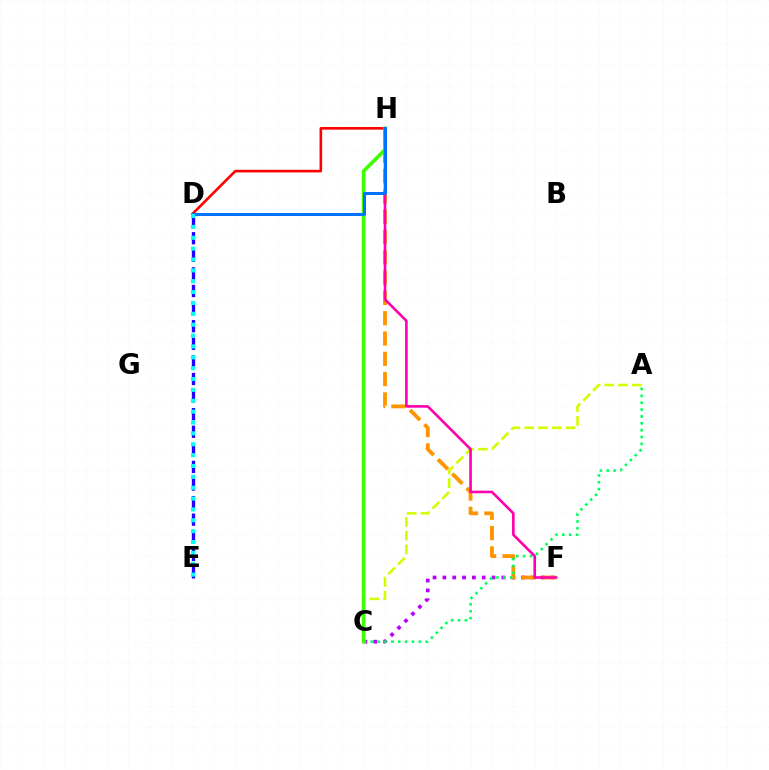{('C', 'F'): [{'color': '#b900ff', 'line_style': 'dotted', 'thickness': 2.67}], ('F', 'H'): [{'color': '#ff9400', 'line_style': 'dashed', 'thickness': 2.76}, {'color': '#ff00ac', 'line_style': 'solid', 'thickness': 1.88}], ('D', 'E'): [{'color': '#2500ff', 'line_style': 'dashed', 'thickness': 2.39}, {'color': '#00fff6', 'line_style': 'dotted', 'thickness': 2.95}], ('A', 'C'): [{'color': '#00ff5c', 'line_style': 'dotted', 'thickness': 1.87}, {'color': '#d1ff00', 'line_style': 'dashed', 'thickness': 1.87}], ('D', 'H'): [{'color': '#ff0000', 'line_style': 'solid', 'thickness': 1.88}, {'color': '#0074ff', 'line_style': 'solid', 'thickness': 2.16}], ('C', 'H'): [{'color': '#3dff00', 'line_style': 'solid', 'thickness': 2.63}]}